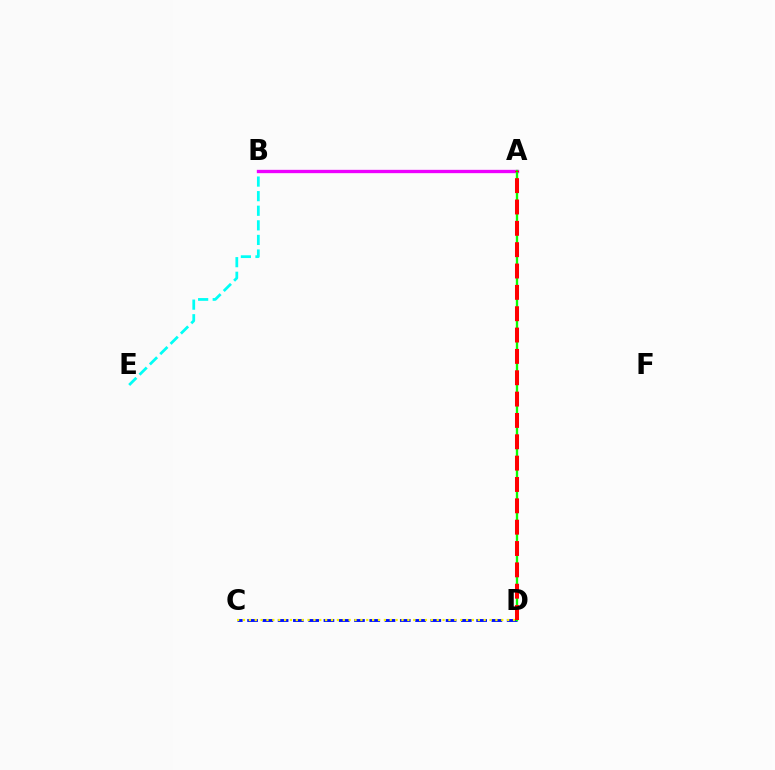{('B', 'E'): [{'color': '#00fff6', 'line_style': 'dashed', 'thickness': 1.98}], ('C', 'D'): [{'color': '#0010ff', 'line_style': 'dashed', 'thickness': 2.07}, {'color': '#fcf500', 'line_style': 'dotted', 'thickness': 1.6}], ('A', 'B'): [{'color': '#ee00ff', 'line_style': 'solid', 'thickness': 2.39}], ('A', 'D'): [{'color': '#08ff00', 'line_style': 'solid', 'thickness': 1.68}, {'color': '#ff0000', 'line_style': 'dashed', 'thickness': 2.9}]}